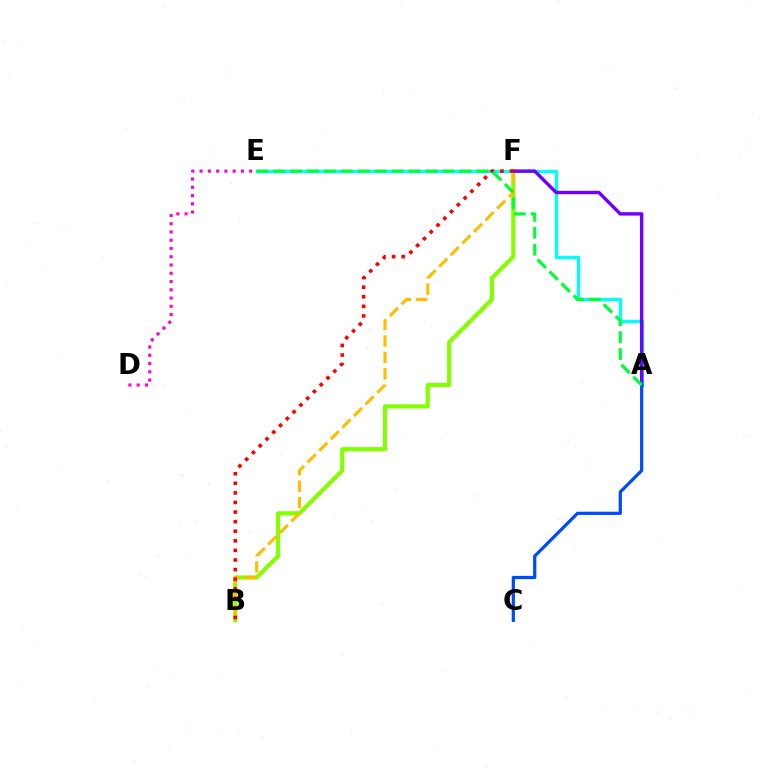{('A', 'E'): [{'color': '#00fff6', 'line_style': 'solid', 'thickness': 2.39}, {'color': '#00ff39', 'line_style': 'dashed', 'thickness': 2.3}], ('B', 'F'): [{'color': '#84ff00', 'line_style': 'solid', 'thickness': 3.0}, {'color': '#ffbd00', 'line_style': 'dashed', 'thickness': 2.23}, {'color': '#ff0000', 'line_style': 'dotted', 'thickness': 2.6}], ('A', 'F'): [{'color': '#7200ff', 'line_style': 'solid', 'thickness': 2.46}], ('D', 'E'): [{'color': '#ff00cf', 'line_style': 'dotted', 'thickness': 2.24}], ('A', 'C'): [{'color': '#004bff', 'line_style': 'solid', 'thickness': 2.32}]}